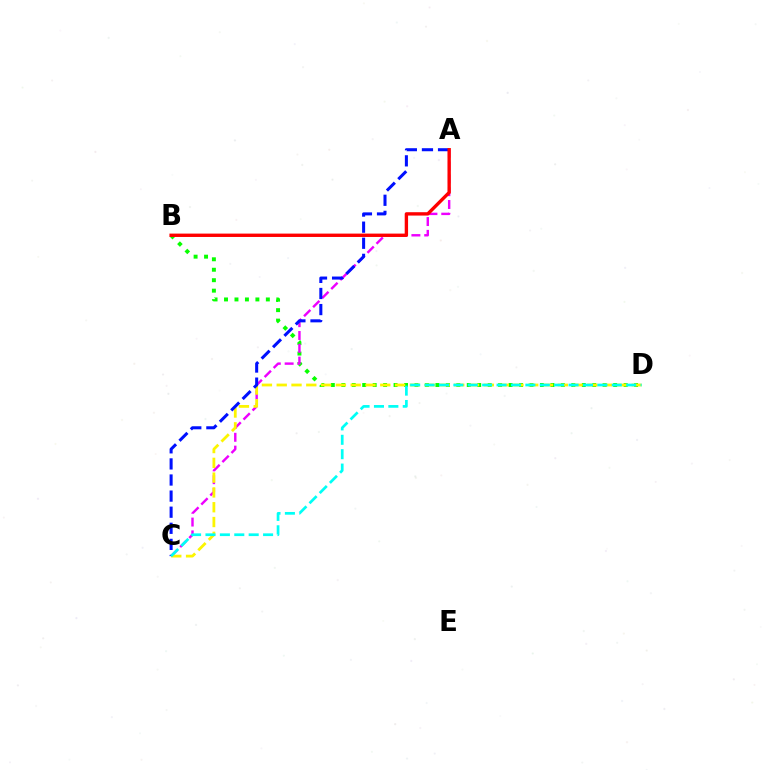{('B', 'D'): [{'color': '#08ff00', 'line_style': 'dotted', 'thickness': 2.84}], ('A', 'C'): [{'color': '#ee00ff', 'line_style': 'dashed', 'thickness': 1.74}, {'color': '#0010ff', 'line_style': 'dashed', 'thickness': 2.19}], ('C', 'D'): [{'color': '#fcf500', 'line_style': 'dashed', 'thickness': 2.01}, {'color': '#00fff6', 'line_style': 'dashed', 'thickness': 1.96}], ('A', 'B'): [{'color': '#ff0000', 'line_style': 'solid', 'thickness': 2.42}]}